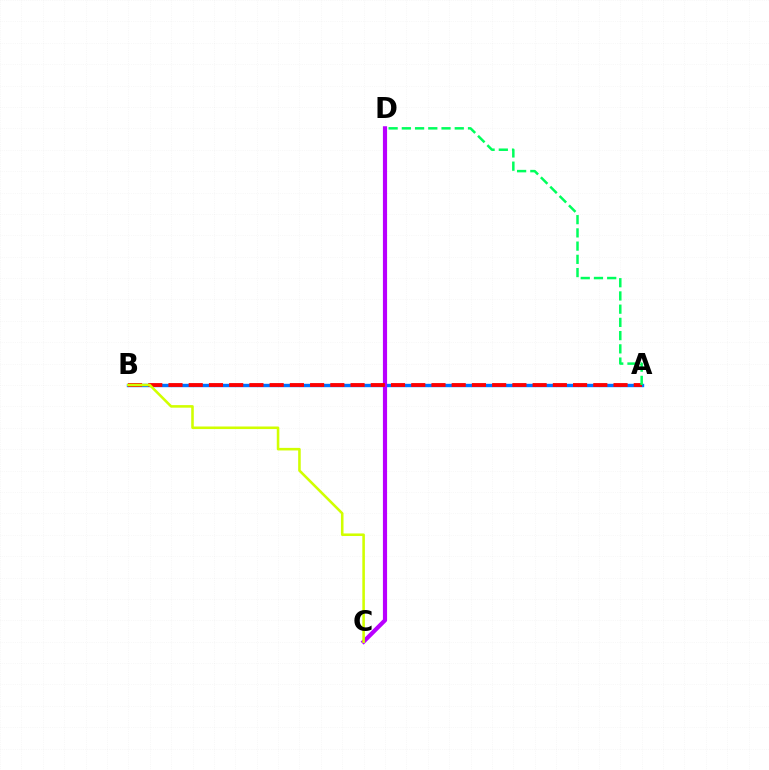{('A', 'B'): [{'color': '#0074ff', 'line_style': 'solid', 'thickness': 2.44}, {'color': '#ff0000', 'line_style': 'dashed', 'thickness': 2.75}], ('C', 'D'): [{'color': '#b900ff', 'line_style': 'solid', 'thickness': 3.0}], ('A', 'D'): [{'color': '#00ff5c', 'line_style': 'dashed', 'thickness': 1.8}], ('B', 'C'): [{'color': '#d1ff00', 'line_style': 'solid', 'thickness': 1.85}]}